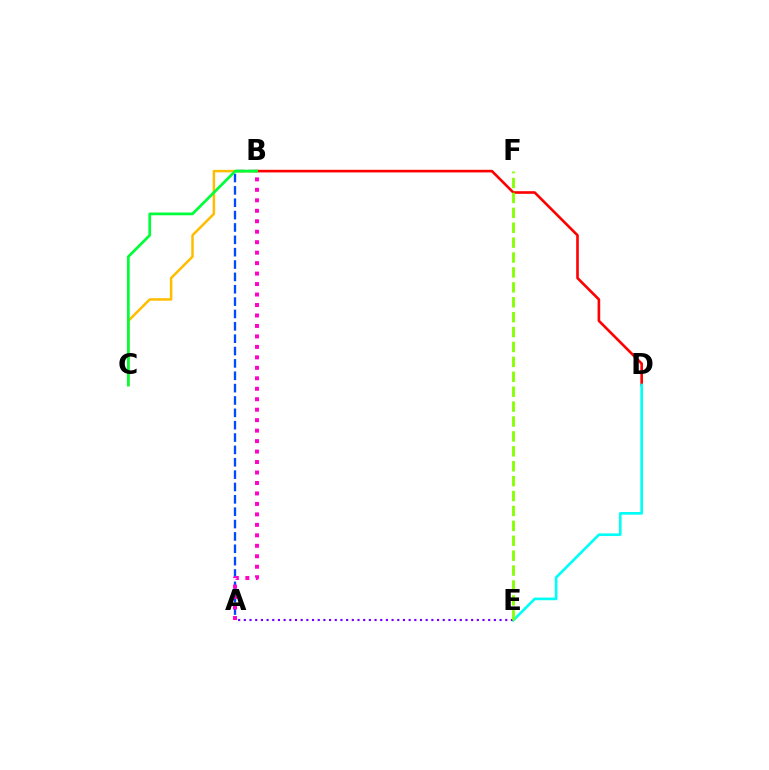{('A', 'B'): [{'color': '#004bff', 'line_style': 'dashed', 'thickness': 1.68}, {'color': '#ff00cf', 'line_style': 'dotted', 'thickness': 2.84}], ('B', 'D'): [{'color': '#ff0000', 'line_style': 'solid', 'thickness': 1.89}], ('B', 'C'): [{'color': '#ffbd00', 'line_style': 'solid', 'thickness': 1.8}, {'color': '#00ff39', 'line_style': 'solid', 'thickness': 1.97}], ('D', 'E'): [{'color': '#00fff6', 'line_style': 'solid', 'thickness': 1.91}], ('A', 'E'): [{'color': '#7200ff', 'line_style': 'dotted', 'thickness': 1.54}], ('E', 'F'): [{'color': '#84ff00', 'line_style': 'dashed', 'thickness': 2.02}]}